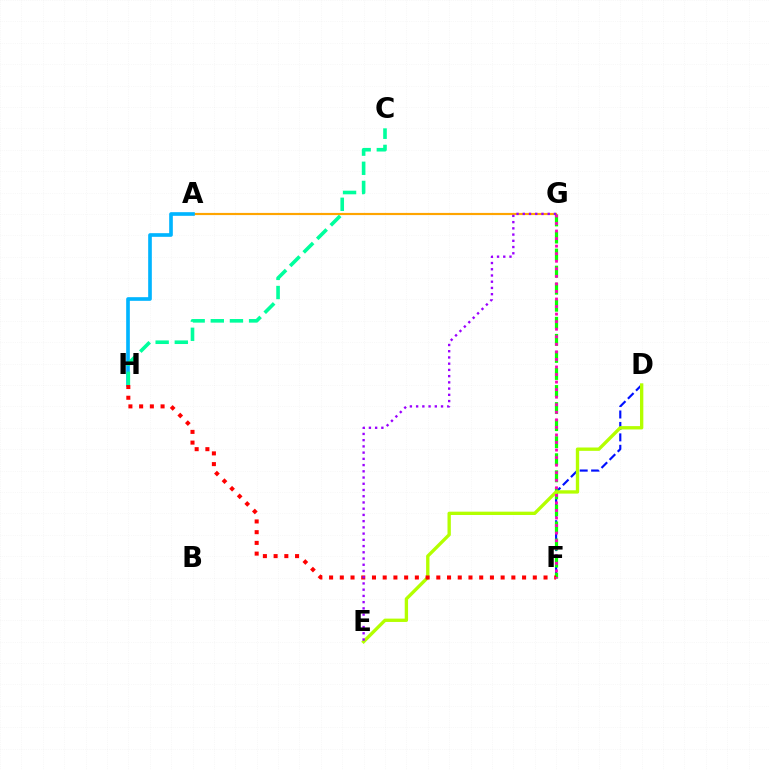{('A', 'G'): [{'color': '#ffa500', 'line_style': 'solid', 'thickness': 1.57}], ('D', 'F'): [{'color': '#0010ff', 'line_style': 'dashed', 'thickness': 1.56}], ('F', 'G'): [{'color': '#08ff00', 'line_style': 'dashed', 'thickness': 2.32}, {'color': '#ff00bd', 'line_style': 'dotted', 'thickness': 2.05}], ('D', 'E'): [{'color': '#b3ff00', 'line_style': 'solid', 'thickness': 2.41}], ('A', 'H'): [{'color': '#00b5ff', 'line_style': 'solid', 'thickness': 2.63}], ('F', 'H'): [{'color': '#ff0000', 'line_style': 'dotted', 'thickness': 2.91}], ('C', 'H'): [{'color': '#00ff9d', 'line_style': 'dashed', 'thickness': 2.6}], ('E', 'G'): [{'color': '#9b00ff', 'line_style': 'dotted', 'thickness': 1.69}]}